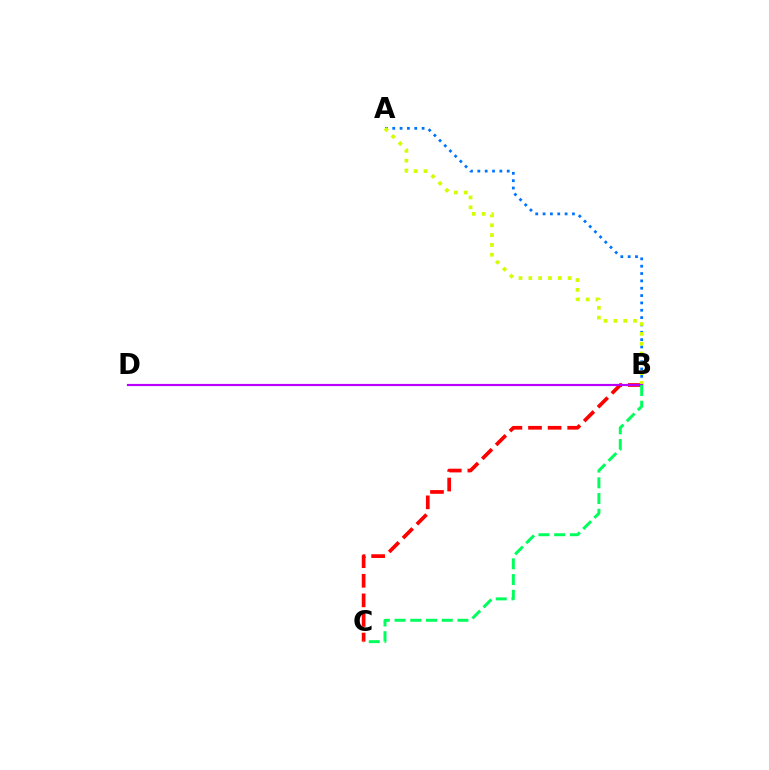{('B', 'C'): [{'color': '#ff0000', 'line_style': 'dashed', 'thickness': 2.66}, {'color': '#00ff5c', 'line_style': 'dashed', 'thickness': 2.14}], ('A', 'B'): [{'color': '#0074ff', 'line_style': 'dotted', 'thickness': 2.0}, {'color': '#d1ff00', 'line_style': 'dotted', 'thickness': 2.67}], ('B', 'D'): [{'color': '#b900ff', 'line_style': 'solid', 'thickness': 1.57}]}